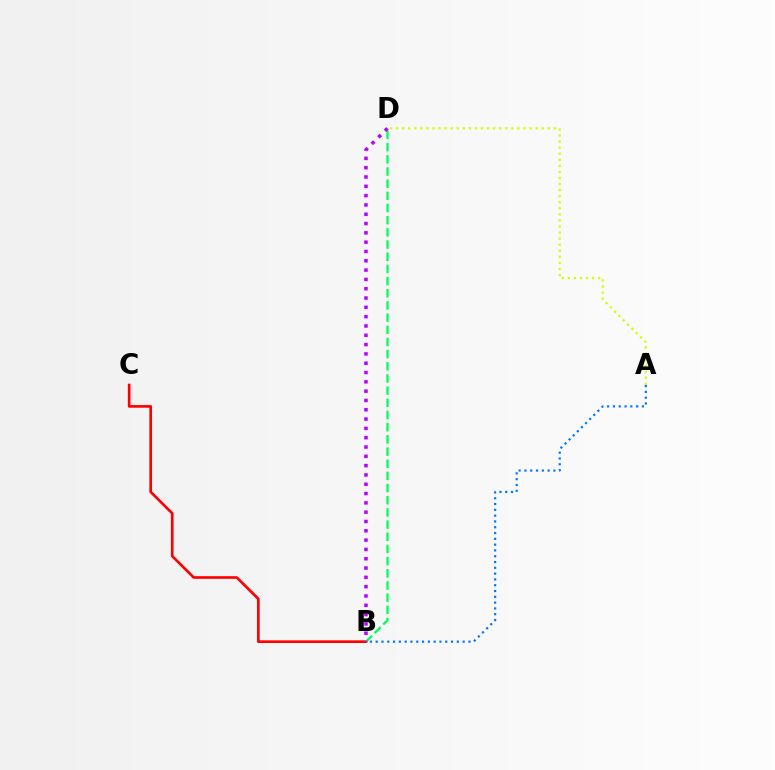{('B', 'C'): [{'color': '#ff0000', 'line_style': 'solid', 'thickness': 1.91}], ('B', 'D'): [{'color': '#00ff5c', 'line_style': 'dashed', 'thickness': 1.65}, {'color': '#b900ff', 'line_style': 'dotted', 'thickness': 2.53}], ('A', 'D'): [{'color': '#d1ff00', 'line_style': 'dotted', 'thickness': 1.65}], ('A', 'B'): [{'color': '#0074ff', 'line_style': 'dotted', 'thickness': 1.58}]}